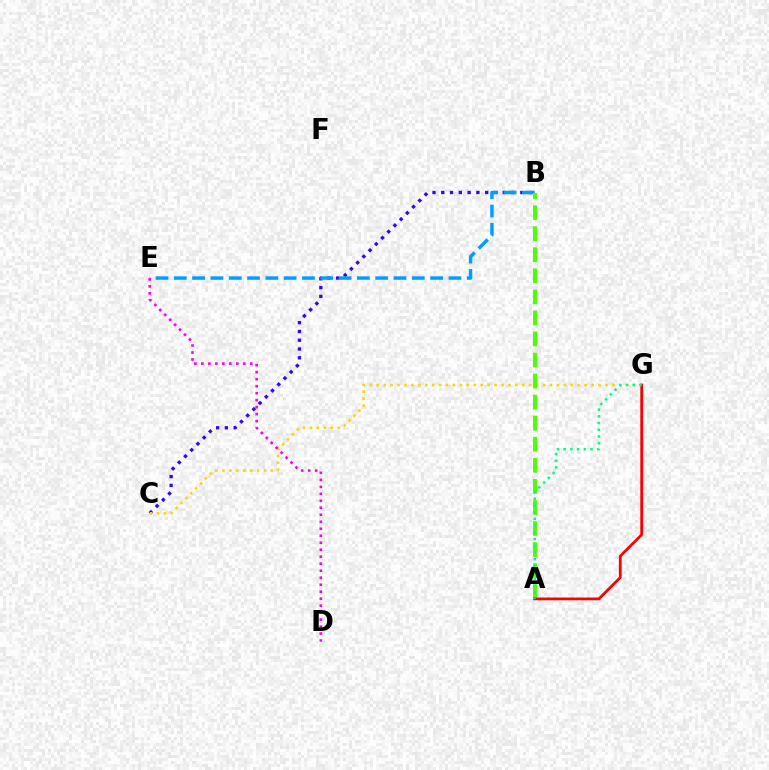{('B', 'C'): [{'color': '#3700ff', 'line_style': 'dotted', 'thickness': 2.39}], ('B', 'E'): [{'color': '#009eff', 'line_style': 'dashed', 'thickness': 2.49}], ('C', 'G'): [{'color': '#ffd500', 'line_style': 'dotted', 'thickness': 1.88}], ('A', 'B'): [{'color': '#4fff00', 'line_style': 'dashed', 'thickness': 2.86}], ('A', 'G'): [{'color': '#ff0000', 'line_style': 'solid', 'thickness': 1.98}, {'color': '#00ff86', 'line_style': 'dotted', 'thickness': 1.82}], ('D', 'E'): [{'color': '#ff00ed', 'line_style': 'dotted', 'thickness': 1.9}]}